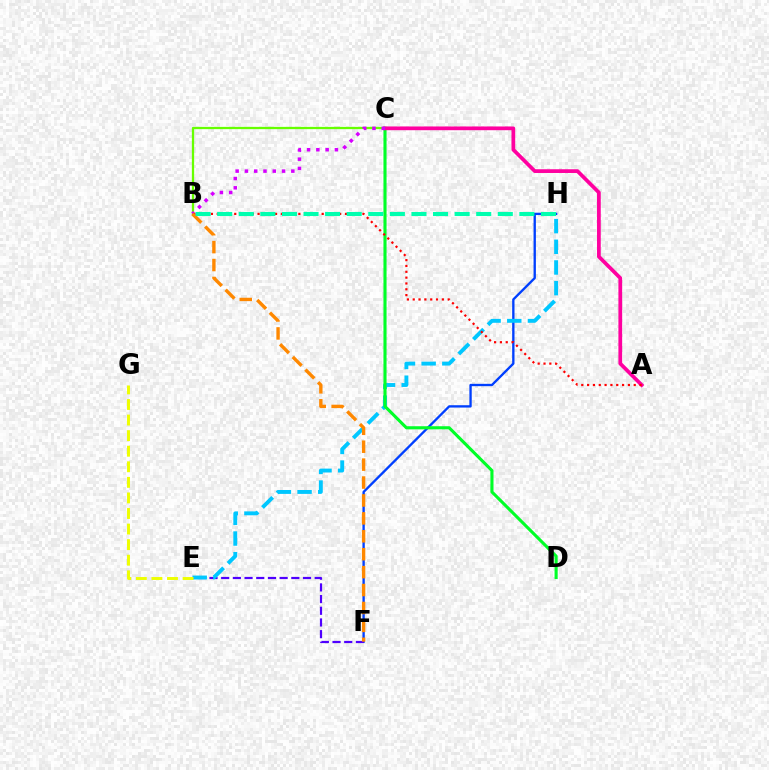{('F', 'H'): [{'color': '#003fff', 'line_style': 'solid', 'thickness': 1.69}], ('E', 'F'): [{'color': '#4f00ff', 'line_style': 'dashed', 'thickness': 1.59}], ('E', 'H'): [{'color': '#00c7ff', 'line_style': 'dashed', 'thickness': 2.81}], ('C', 'D'): [{'color': '#00ff27', 'line_style': 'solid', 'thickness': 2.23}], ('E', 'G'): [{'color': '#eeff00', 'line_style': 'dashed', 'thickness': 2.12}], ('B', 'C'): [{'color': '#66ff00', 'line_style': 'solid', 'thickness': 1.64}, {'color': '#d600ff', 'line_style': 'dotted', 'thickness': 2.52}], ('A', 'C'): [{'color': '#ff00a0', 'line_style': 'solid', 'thickness': 2.69}], ('A', 'B'): [{'color': '#ff0000', 'line_style': 'dotted', 'thickness': 1.58}], ('B', 'F'): [{'color': '#ff8800', 'line_style': 'dashed', 'thickness': 2.43}], ('B', 'H'): [{'color': '#00ffaf', 'line_style': 'dashed', 'thickness': 2.93}]}